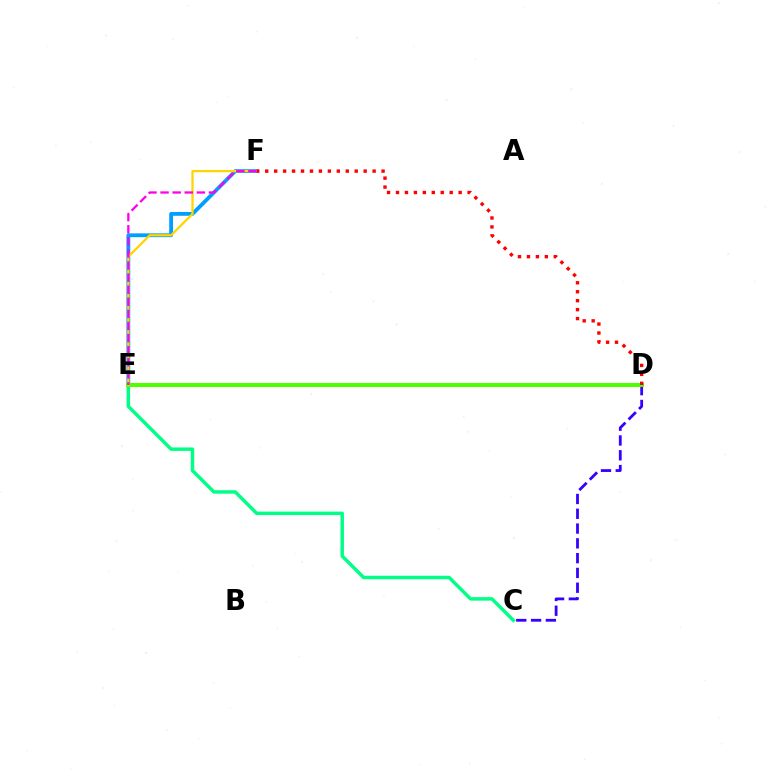{('E', 'F'): [{'color': '#009eff', 'line_style': 'solid', 'thickness': 2.74}, {'color': '#ffd500', 'line_style': 'solid', 'thickness': 1.65}, {'color': '#ff00ed', 'line_style': 'dashed', 'thickness': 1.64}], ('C', 'E'): [{'color': '#00ff86', 'line_style': 'solid', 'thickness': 2.49}], ('C', 'D'): [{'color': '#3700ff', 'line_style': 'dashed', 'thickness': 2.01}], ('D', 'E'): [{'color': '#4fff00', 'line_style': 'solid', 'thickness': 2.88}], ('D', 'F'): [{'color': '#ff0000', 'line_style': 'dotted', 'thickness': 2.43}]}